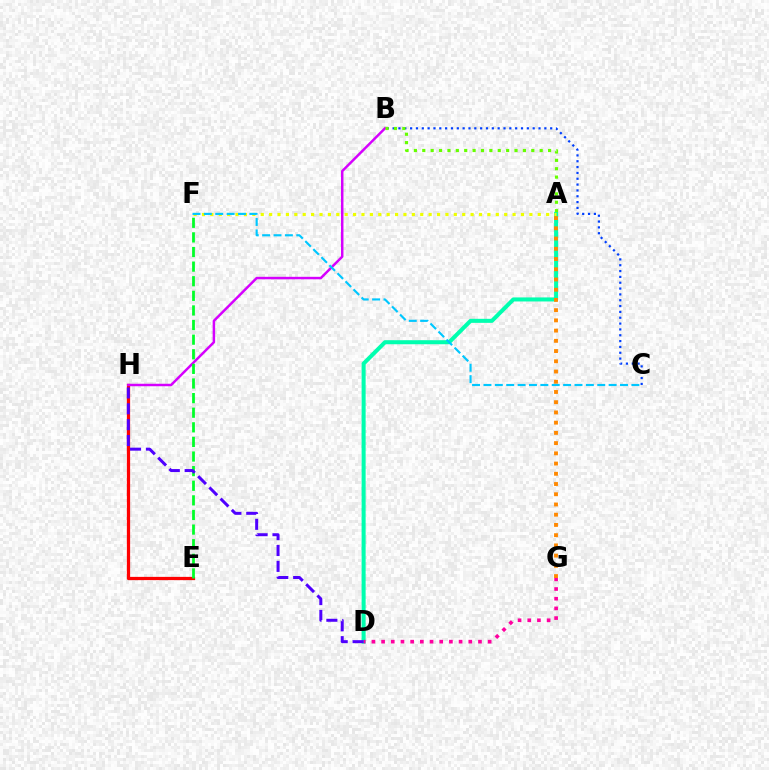{('E', 'H'): [{'color': '#ff0000', 'line_style': 'solid', 'thickness': 2.34}], ('B', 'C'): [{'color': '#003fff', 'line_style': 'dotted', 'thickness': 1.59}], ('A', 'D'): [{'color': '#00ffaf', 'line_style': 'solid', 'thickness': 2.91}], ('B', 'H'): [{'color': '#d600ff', 'line_style': 'solid', 'thickness': 1.78}], ('A', 'F'): [{'color': '#eeff00', 'line_style': 'dotted', 'thickness': 2.28}], ('E', 'F'): [{'color': '#00ff27', 'line_style': 'dashed', 'thickness': 1.98}], ('D', 'G'): [{'color': '#ff00a0', 'line_style': 'dotted', 'thickness': 2.63}], ('A', 'B'): [{'color': '#66ff00', 'line_style': 'dotted', 'thickness': 2.28}], ('D', 'H'): [{'color': '#4f00ff', 'line_style': 'dashed', 'thickness': 2.16}], ('A', 'G'): [{'color': '#ff8800', 'line_style': 'dotted', 'thickness': 2.78}], ('C', 'F'): [{'color': '#00c7ff', 'line_style': 'dashed', 'thickness': 1.55}]}